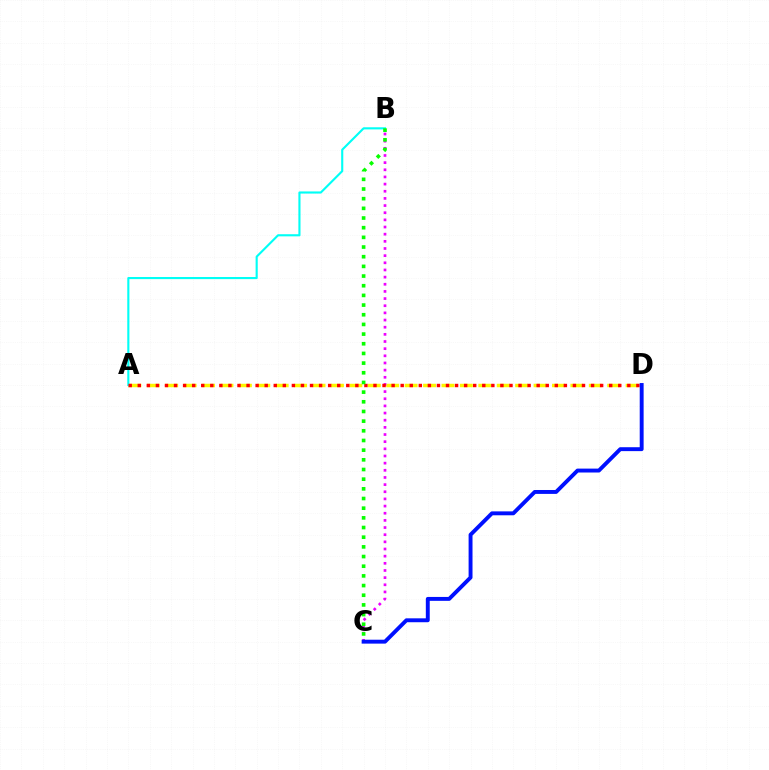{('A', 'D'): [{'color': '#fcf500', 'line_style': 'dashed', 'thickness': 2.5}, {'color': '#ff0000', 'line_style': 'dotted', 'thickness': 2.46}], ('A', 'B'): [{'color': '#00fff6', 'line_style': 'solid', 'thickness': 1.53}], ('B', 'C'): [{'color': '#ee00ff', 'line_style': 'dotted', 'thickness': 1.94}, {'color': '#08ff00', 'line_style': 'dotted', 'thickness': 2.63}], ('C', 'D'): [{'color': '#0010ff', 'line_style': 'solid', 'thickness': 2.81}]}